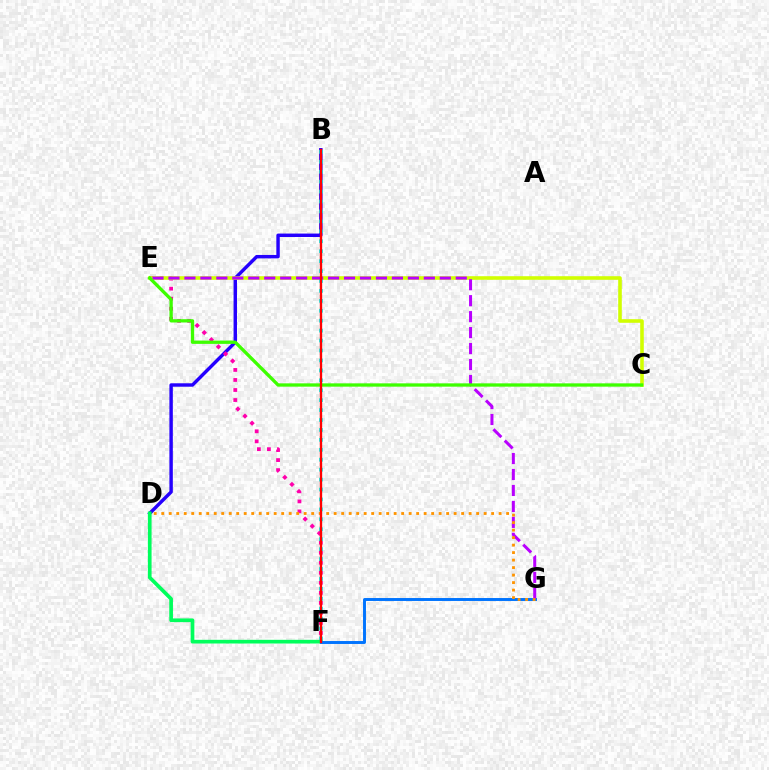{('B', 'D'): [{'color': '#2500ff', 'line_style': 'solid', 'thickness': 2.47}], ('E', 'F'): [{'color': '#ff00ac', 'line_style': 'dotted', 'thickness': 2.73}], ('C', 'E'): [{'color': '#d1ff00', 'line_style': 'solid', 'thickness': 2.59}, {'color': '#3dff00', 'line_style': 'solid', 'thickness': 2.38}], ('B', 'F'): [{'color': '#00fff6', 'line_style': 'dotted', 'thickness': 2.7}, {'color': '#ff0000', 'line_style': 'solid', 'thickness': 1.68}], ('D', 'F'): [{'color': '#00ff5c', 'line_style': 'solid', 'thickness': 2.66}], ('F', 'G'): [{'color': '#0074ff', 'line_style': 'solid', 'thickness': 2.11}], ('E', 'G'): [{'color': '#b900ff', 'line_style': 'dashed', 'thickness': 2.17}], ('D', 'G'): [{'color': '#ff9400', 'line_style': 'dotted', 'thickness': 2.04}]}